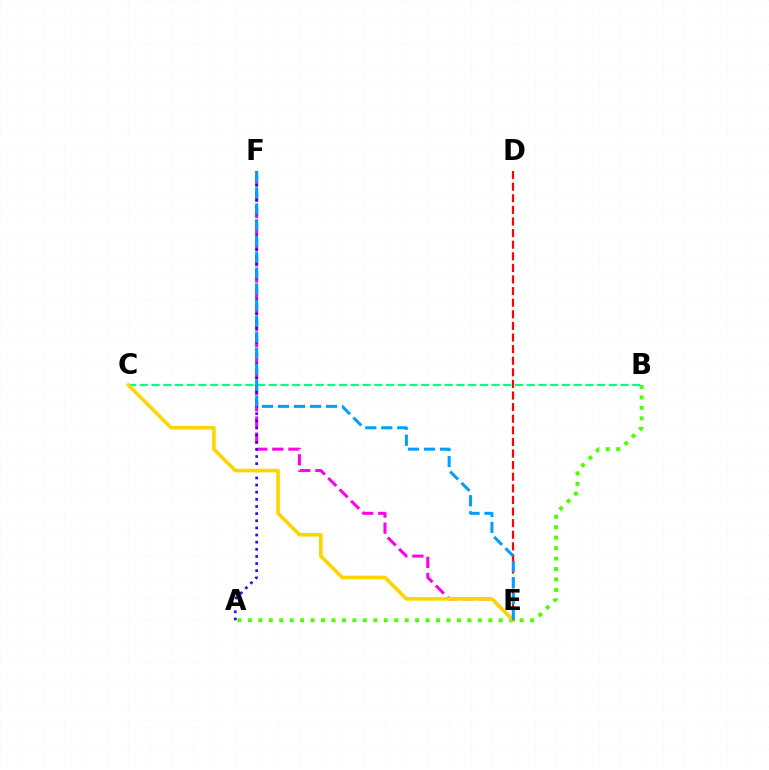{('E', 'F'): [{'color': '#ff00ed', 'line_style': 'dashed', 'thickness': 2.19}, {'color': '#009eff', 'line_style': 'dashed', 'thickness': 2.18}], ('A', 'F'): [{'color': '#3700ff', 'line_style': 'dotted', 'thickness': 1.94}], ('D', 'E'): [{'color': '#ff0000', 'line_style': 'dashed', 'thickness': 1.58}], ('A', 'B'): [{'color': '#4fff00', 'line_style': 'dotted', 'thickness': 2.84}], ('B', 'C'): [{'color': '#00ff86', 'line_style': 'dashed', 'thickness': 1.59}], ('C', 'E'): [{'color': '#ffd500', 'line_style': 'solid', 'thickness': 2.61}]}